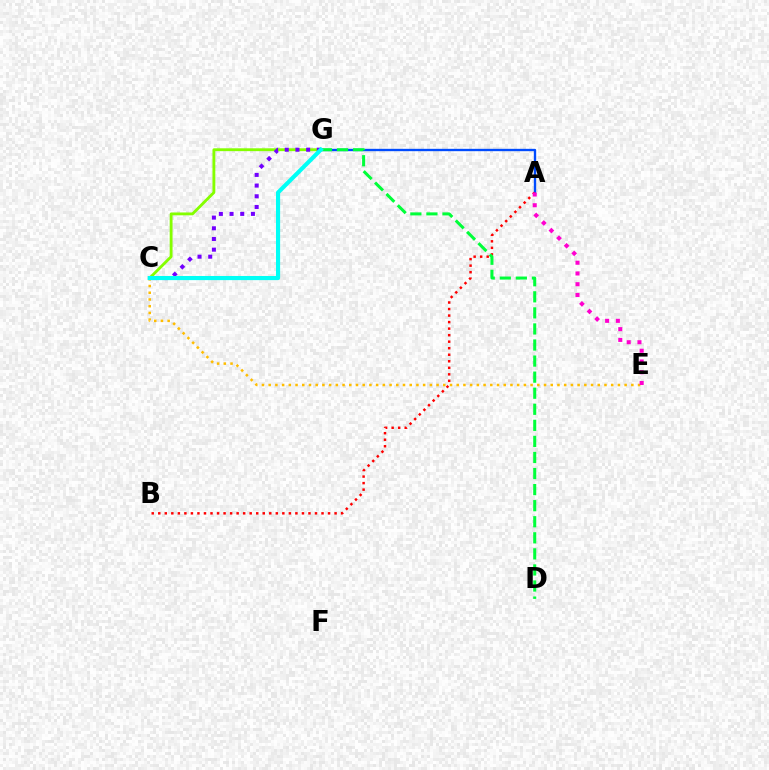{('C', 'G'): [{'color': '#84ff00', 'line_style': 'solid', 'thickness': 2.05}, {'color': '#7200ff', 'line_style': 'dotted', 'thickness': 2.9}, {'color': '#00fff6', 'line_style': 'solid', 'thickness': 2.98}], ('C', 'E'): [{'color': '#ffbd00', 'line_style': 'dotted', 'thickness': 1.82}], ('A', 'G'): [{'color': '#004bff', 'line_style': 'solid', 'thickness': 1.69}], ('A', 'B'): [{'color': '#ff0000', 'line_style': 'dotted', 'thickness': 1.77}], ('D', 'G'): [{'color': '#00ff39', 'line_style': 'dashed', 'thickness': 2.18}], ('A', 'E'): [{'color': '#ff00cf', 'line_style': 'dotted', 'thickness': 2.92}]}